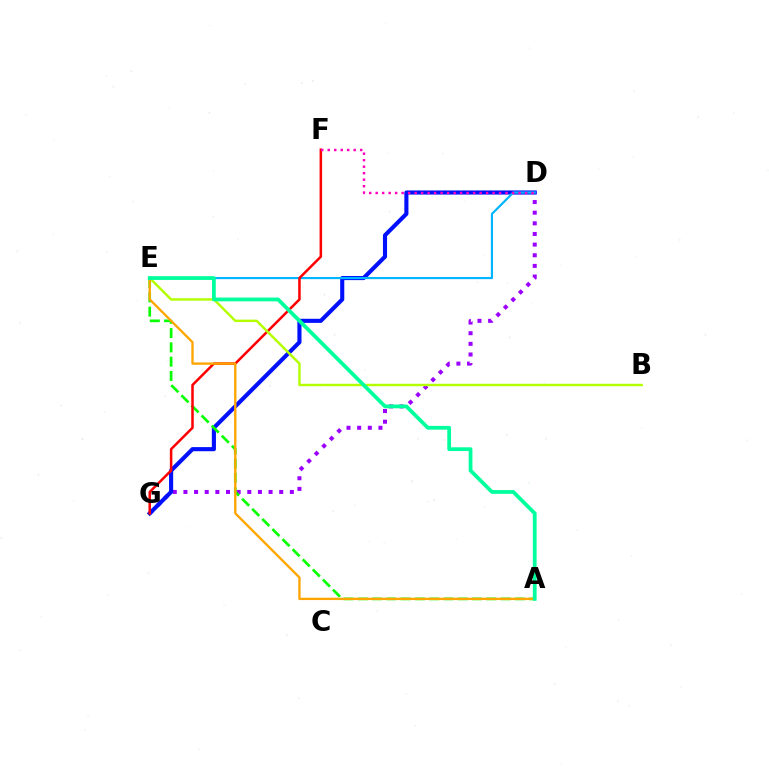{('D', 'G'): [{'color': '#9b00ff', 'line_style': 'dotted', 'thickness': 2.89}, {'color': '#0010ff', 'line_style': 'solid', 'thickness': 2.96}], ('D', 'E'): [{'color': '#00b5ff', 'line_style': 'solid', 'thickness': 1.57}], ('A', 'E'): [{'color': '#08ff00', 'line_style': 'dashed', 'thickness': 1.94}, {'color': '#ffa500', 'line_style': 'solid', 'thickness': 1.69}, {'color': '#00ff9d', 'line_style': 'solid', 'thickness': 2.71}], ('F', 'G'): [{'color': '#ff0000', 'line_style': 'solid', 'thickness': 1.81}], ('B', 'E'): [{'color': '#b3ff00', 'line_style': 'solid', 'thickness': 1.76}], ('D', 'F'): [{'color': '#ff00bd', 'line_style': 'dotted', 'thickness': 1.77}]}